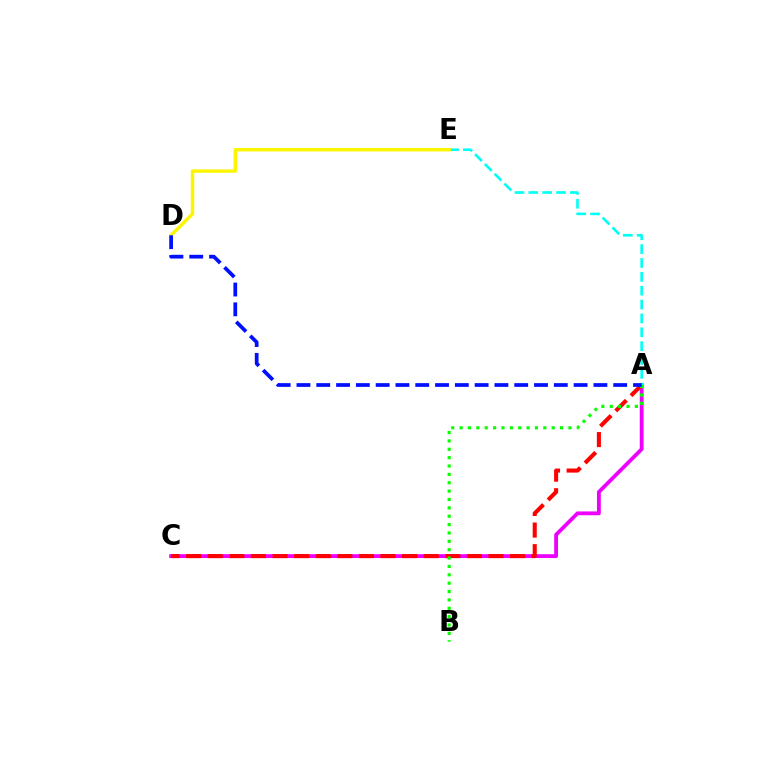{('A', 'C'): [{'color': '#ee00ff', 'line_style': 'solid', 'thickness': 2.75}, {'color': '#ff0000', 'line_style': 'dashed', 'thickness': 2.93}], ('A', 'E'): [{'color': '#00fff6', 'line_style': 'dashed', 'thickness': 1.88}], ('A', 'B'): [{'color': '#08ff00', 'line_style': 'dotted', 'thickness': 2.27}], ('D', 'E'): [{'color': '#fcf500', 'line_style': 'solid', 'thickness': 2.47}], ('A', 'D'): [{'color': '#0010ff', 'line_style': 'dashed', 'thickness': 2.69}]}